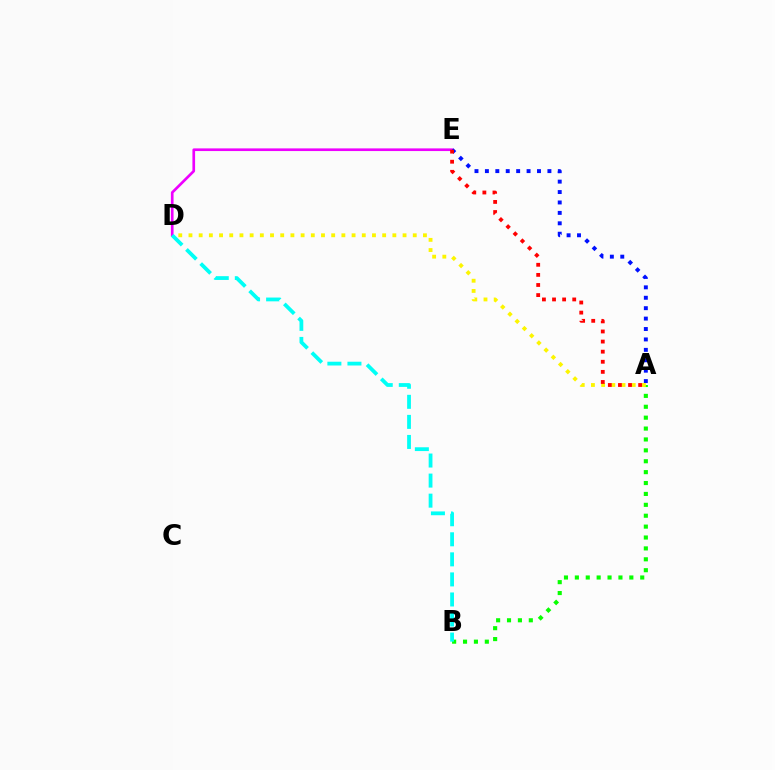{('A', 'B'): [{'color': '#08ff00', 'line_style': 'dotted', 'thickness': 2.96}], ('D', 'E'): [{'color': '#ee00ff', 'line_style': 'solid', 'thickness': 1.92}], ('A', 'E'): [{'color': '#0010ff', 'line_style': 'dotted', 'thickness': 2.83}, {'color': '#ff0000', 'line_style': 'dotted', 'thickness': 2.74}], ('B', 'D'): [{'color': '#00fff6', 'line_style': 'dashed', 'thickness': 2.72}], ('A', 'D'): [{'color': '#fcf500', 'line_style': 'dotted', 'thickness': 2.77}]}